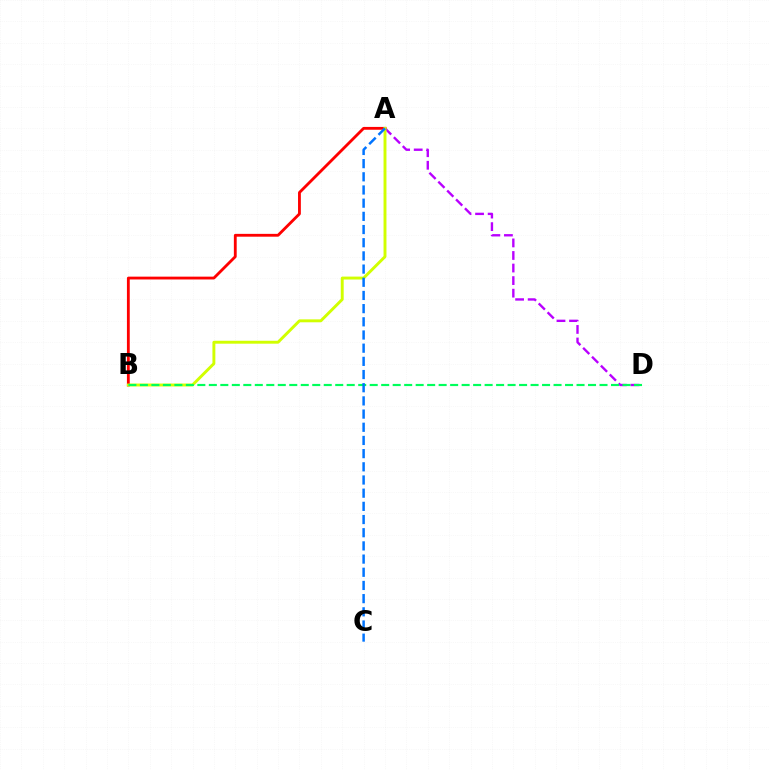{('A', 'D'): [{'color': '#b900ff', 'line_style': 'dashed', 'thickness': 1.71}], ('A', 'B'): [{'color': '#ff0000', 'line_style': 'solid', 'thickness': 2.03}, {'color': '#d1ff00', 'line_style': 'solid', 'thickness': 2.1}], ('B', 'D'): [{'color': '#00ff5c', 'line_style': 'dashed', 'thickness': 1.56}], ('A', 'C'): [{'color': '#0074ff', 'line_style': 'dashed', 'thickness': 1.79}]}